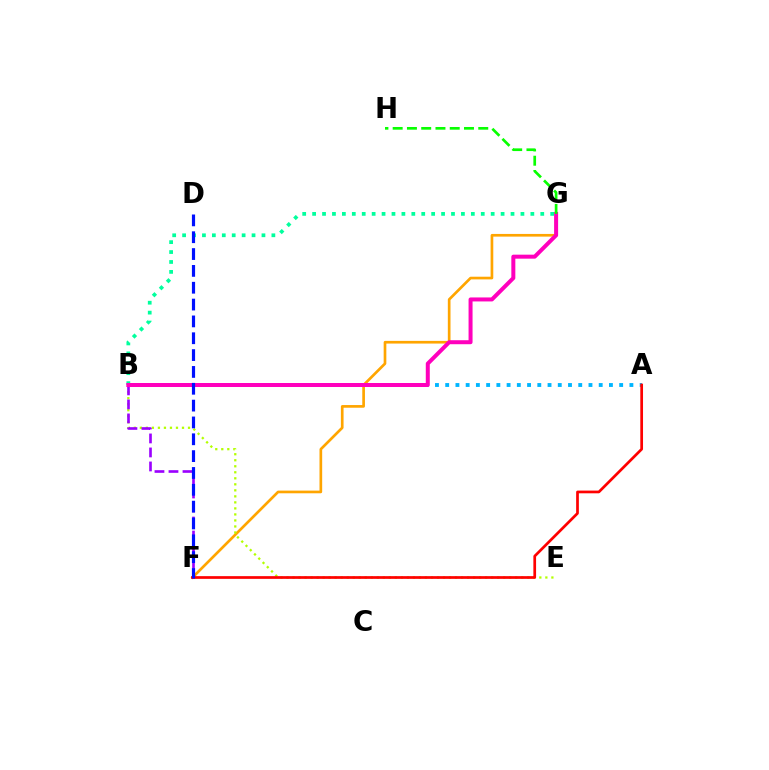{('B', 'G'): [{'color': '#00ff9d', 'line_style': 'dotted', 'thickness': 2.7}, {'color': '#ff00bd', 'line_style': 'solid', 'thickness': 2.88}], ('A', 'B'): [{'color': '#00b5ff', 'line_style': 'dotted', 'thickness': 2.78}], ('F', 'G'): [{'color': '#ffa500', 'line_style': 'solid', 'thickness': 1.93}], ('B', 'E'): [{'color': '#b3ff00', 'line_style': 'dotted', 'thickness': 1.64}], ('B', 'F'): [{'color': '#9b00ff', 'line_style': 'dashed', 'thickness': 1.9}], ('A', 'F'): [{'color': '#ff0000', 'line_style': 'solid', 'thickness': 1.95}], ('G', 'H'): [{'color': '#08ff00', 'line_style': 'dashed', 'thickness': 1.94}], ('D', 'F'): [{'color': '#0010ff', 'line_style': 'dashed', 'thickness': 2.29}]}